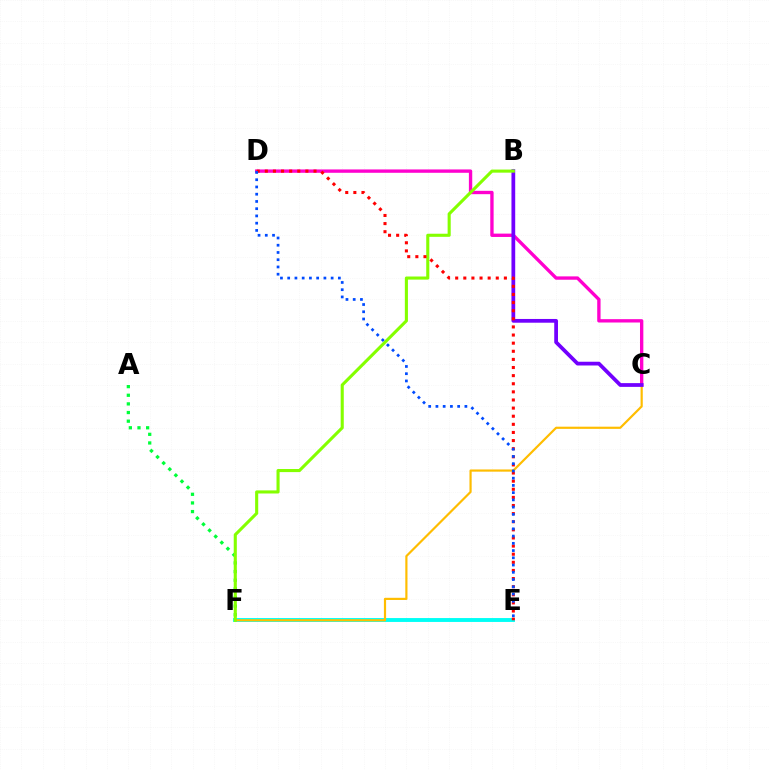{('A', 'F'): [{'color': '#00ff39', 'line_style': 'dotted', 'thickness': 2.35}], ('E', 'F'): [{'color': '#00fff6', 'line_style': 'solid', 'thickness': 2.8}], ('C', 'D'): [{'color': '#ff00cf', 'line_style': 'solid', 'thickness': 2.41}], ('C', 'F'): [{'color': '#ffbd00', 'line_style': 'solid', 'thickness': 1.57}], ('B', 'C'): [{'color': '#7200ff', 'line_style': 'solid', 'thickness': 2.7}], ('B', 'F'): [{'color': '#84ff00', 'line_style': 'solid', 'thickness': 2.23}], ('D', 'E'): [{'color': '#ff0000', 'line_style': 'dotted', 'thickness': 2.21}, {'color': '#004bff', 'line_style': 'dotted', 'thickness': 1.97}]}